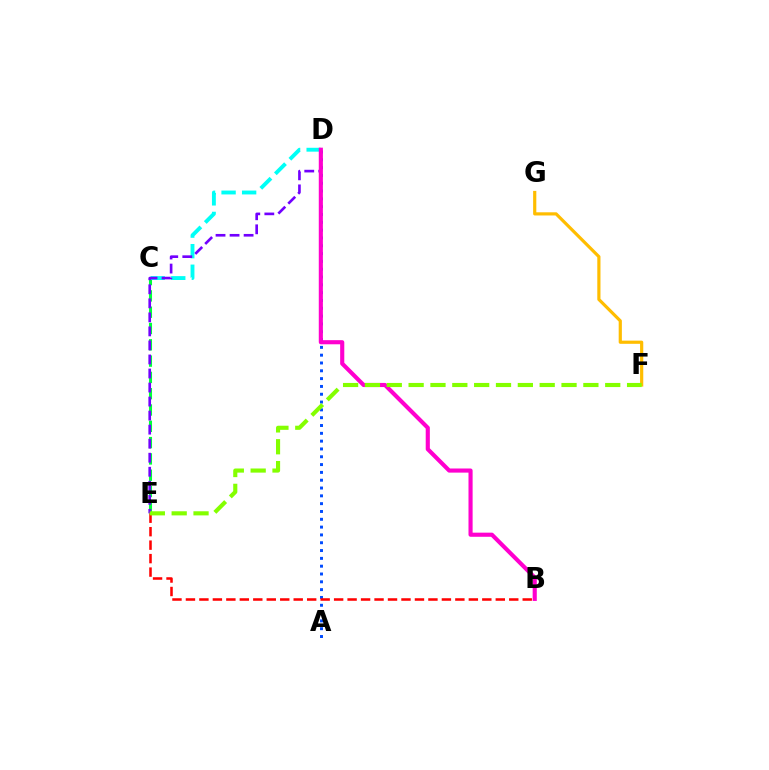{('C', 'E'): [{'color': '#00ff39', 'line_style': 'dashed', 'thickness': 2.21}], ('C', 'D'): [{'color': '#00fff6', 'line_style': 'dashed', 'thickness': 2.79}], ('A', 'D'): [{'color': '#004bff', 'line_style': 'dotted', 'thickness': 2.12}], ('D', 'E'): [{'color': '#7200ff', 'line_style': 'dashed', 'thickness': 1.91}], ('B', 'D'): [{'color': '#ff00cf', 'line_style': 'solid', 'thickness': 2.97}], ('B', 'E'): [{'color': '#ff0000', 'line_style': 'dashed', 'thickness': 1.83}], ('F', 'G'): [{'color': '#ffbd00', 'line_style': 'solid', 'thickness': 2.29}], ('E', 'F'): [{'color': '#84ff00', 'line_style': 'dashed', 'thickness': 2.97}]}